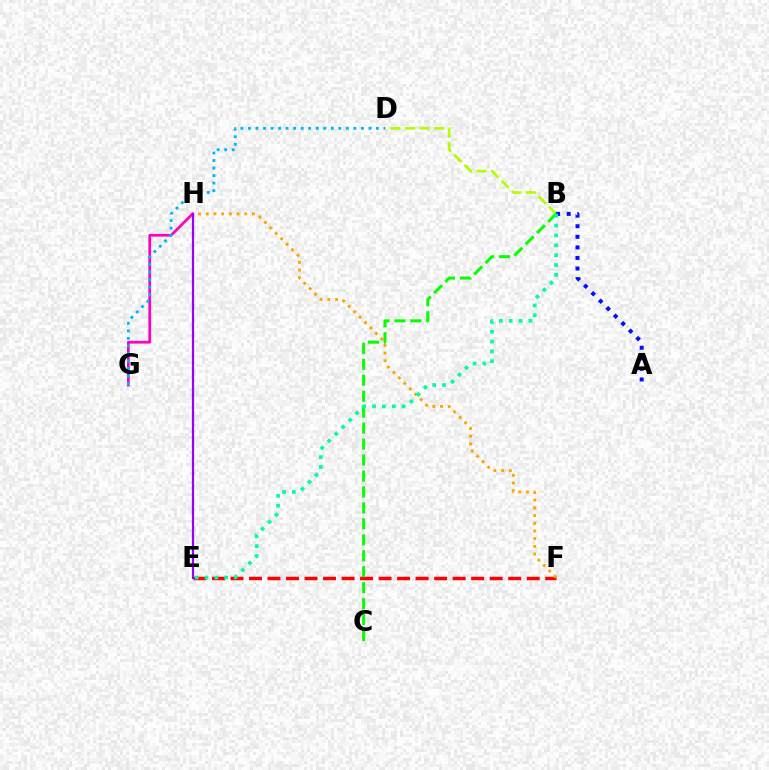{('E', 'F'): [{'color': '#ff0000', 'line_style': 'dashed', 'thickness': 2.51}], ('F', 'H'): [{'color': '#ffa500', 'line_style': 'dotted', 'thickness': 2.09}], ('B', 'D'): [{'color': '#b3ff00', 'line_style': 'dashed', 'thickness': 1.98}], ('A', 'B'): [{'color': '#0010ff', 'line_style': 'dotted', 'thickness': 2.87}], ('G', 'H'): [{'color': '#ff00bd', 'line_style': 'solid', 'thickness': 1.95}], ('B', 'C'): [{'color': '#08ff00', 'line_style': 'dashed', 'thickness': 2.17}], ('E', 'H'): [{'color': '#9b00ff', 'line_style': 'solid', 'thickness': 1.6}], ('B', 'E'): [{'color': '#00ff9d', 'line_style': 'dotted', 'thickness': 2.68}], ('D', 'G'): [{'color': '#00b5ff', 'line_style': 'dotted', 'thickness': 2.05}]}